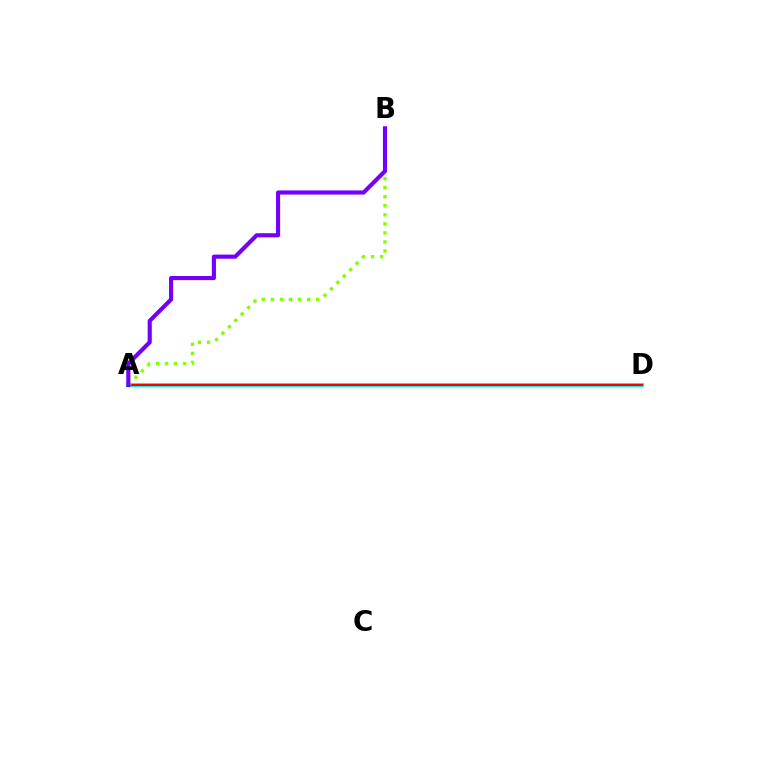{('A', 'D'): [{'color': '#00fff6', 'line_style': 'solid', 'thickness': 2.99}, {'color': '#ff0000', 'line_style': 'solid', 'thickness': 1.54}], ('A', 'B'): [{'color': '#84ff00', 'line_style': 'dotted', 'thickness': 2.46}, {'color': '#7200ff', 'line_style': 'solid', 'thickness': 2.97}]}